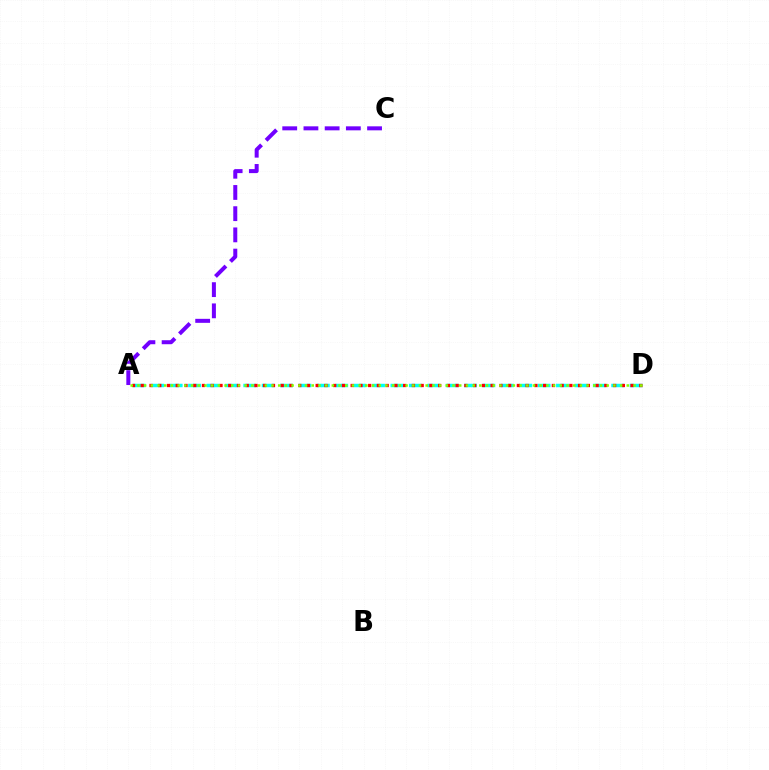{('A', 'C'): [{'color': '#7200ff', 'line_style': 'dashed', 'thickness': 2.88}], ('A', 'D'): [{'color': '#00fff6', 'line_style': 'dashed', 'thickness': 2.5}, {'color': '#ff0000', 'line_style': 'dotted', 'thickness': 2.38}, {'color': '#84ff00', 'line_style': 'dotted', 'thickness': 1.82}]}